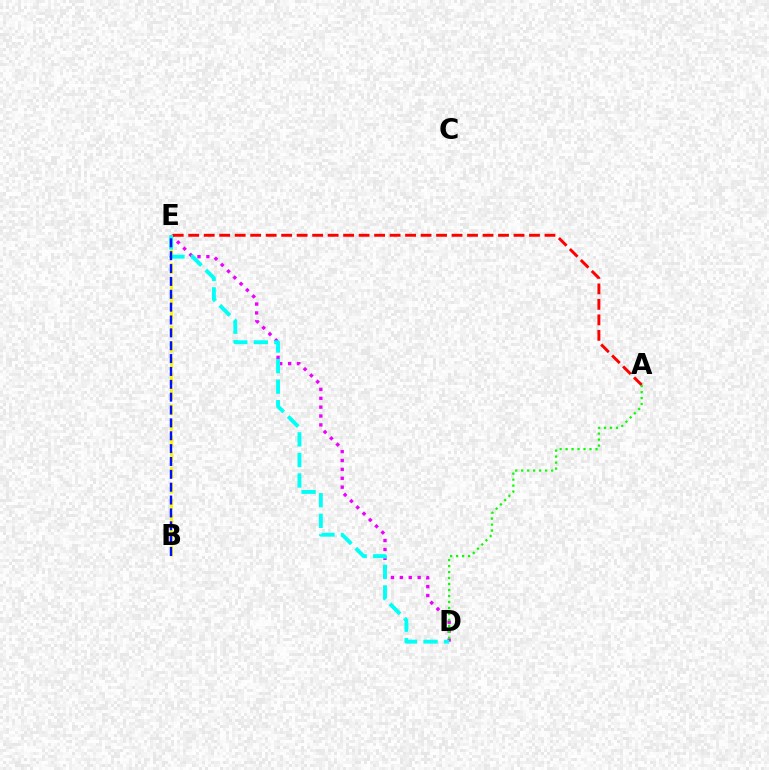{('D', 'E'): [{'color': '#ee00ff', 'line_style': 'dotted', 'thickness': 2.41}, {'color': '#00fff6', 'line_style': 'dashed', 'thickness': 2.79}], ('B', 'E'): [{'color': '#fcf500', 'line_style': 'dashed', 'thickness': 2.13}, {'color': '#0010ff', 'line_style': 'dashed', 'thickness': 1.75}], ('A', 'E'): [{'color': '#ff0000', 'line_style': 'dashed', 'thickness': 2.1}], ('A', 'D'): [{'color': '#08ff00', 'line_style': 'dotted', 'thickness': 1.62}]}